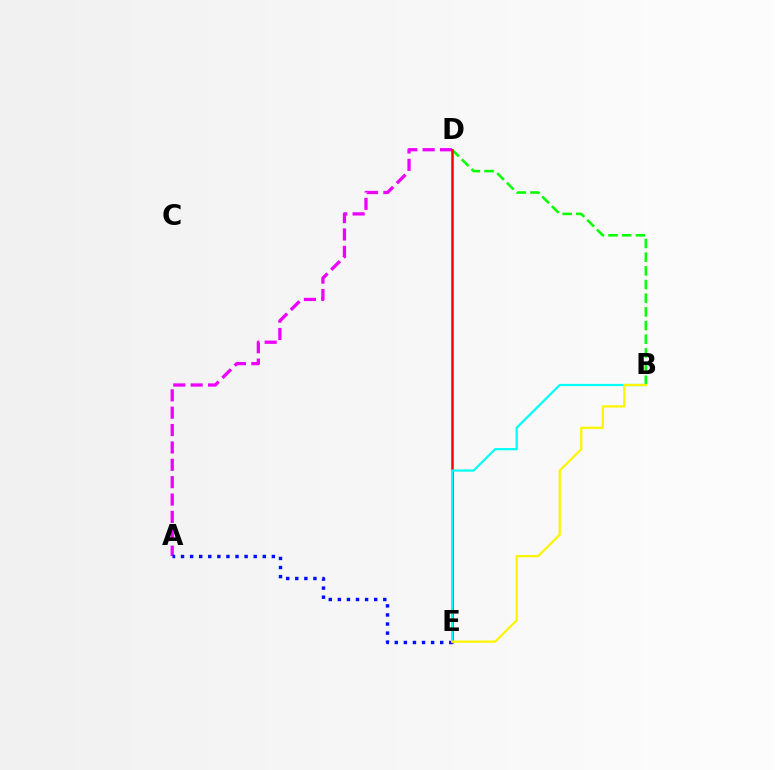{('B', 'D'): [{'color': '#08ff00', 'line_style': 'dashed', 'thickness': 1.86}], ('A', 'D'): [{'color': '#ee00ff', 'line_style': 'dashed', 'thickness': 2.36}], ('D', 'E'): [{'color': '#ff0000', 'line_style': 'solid', 'thickness': 1.8}], ('B', 'E'): [{'color': '#00fff6', 'line_style': 'solid', 'thickness': 1.6}, {'color': '#fcf500', 'line_style': 'solid', 'thickness': 1.63}], ('A', 'E'): [{'color': '#0010ff', 'line_style': 'dotted', 'thickness': 2.47}]}